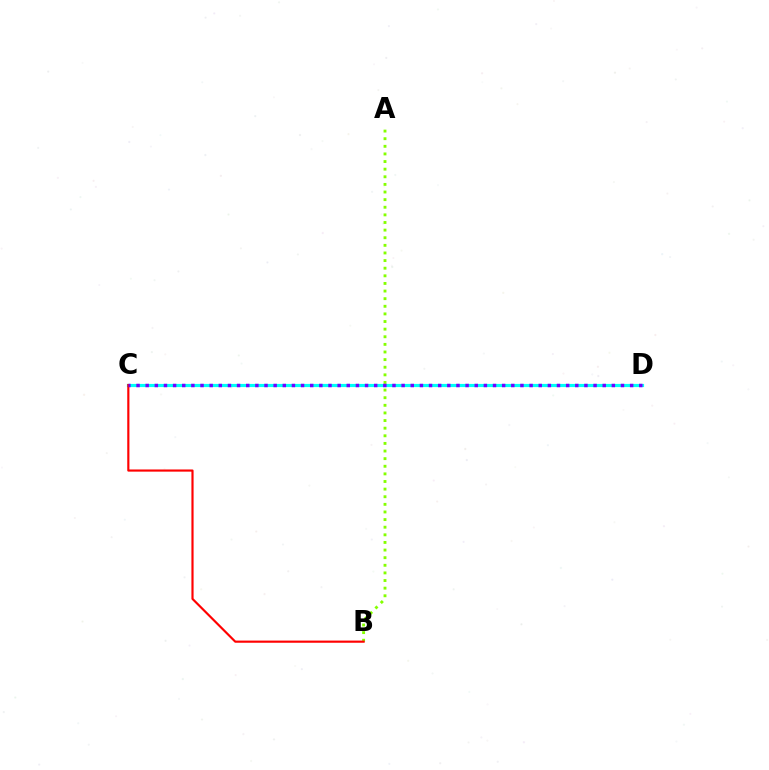{('A', 'B'): [{'color': '#84ff00', 'line_style': 'dotted', 'thickness': 2.07}], ('C', 'D'): [{'color': '#00fff6', 'line_style': 'solid', 'thickness': 2.28}, {'color': '#7200ff', 'line_style': 'dotted', 'thickness': 2.48}], ('B', 'C'): [{'color': '#ff0000', 'line_style': 'solid', 'thickness': 1.56}]}